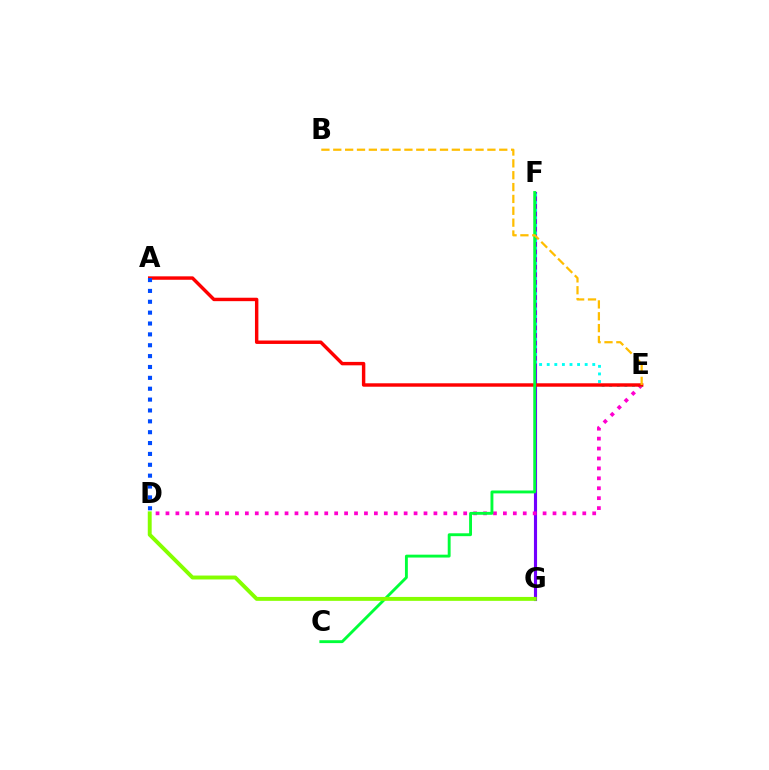{('F', 'G'): [{'color': '#7200ff', 'line_style': 'solid', 'thickness': 2.25}], ('D', 'E'): [{'color': '#ff00cf', 'line_style': 'dotted', 'thickness': 2.7}], ('E', 'F'): [{'color': '#00fff6', 'line_style': 'dotted', 'thickness': 2.06}], ('A', 'E'): [{'color': '#ff0000', 'line_style': 'solid', 'thickness': 2.47}], ('C', 'F'): [{'color': '#00ff39', 'line_style': 'solid', 'thickness': 2.08}], ('D', 'G'): [{'color': '#84ff00', 'line_style': 'solid', 'thickness': 2.82}], ('A', 'D'): [{'color': '#004bff', 'line_style': 'dotted', 'thickness': 2.95}], ('B', 'E'): [{'color': '#ffbd00', 'line_style': 'dashed', 'thickness': 1.61}]}